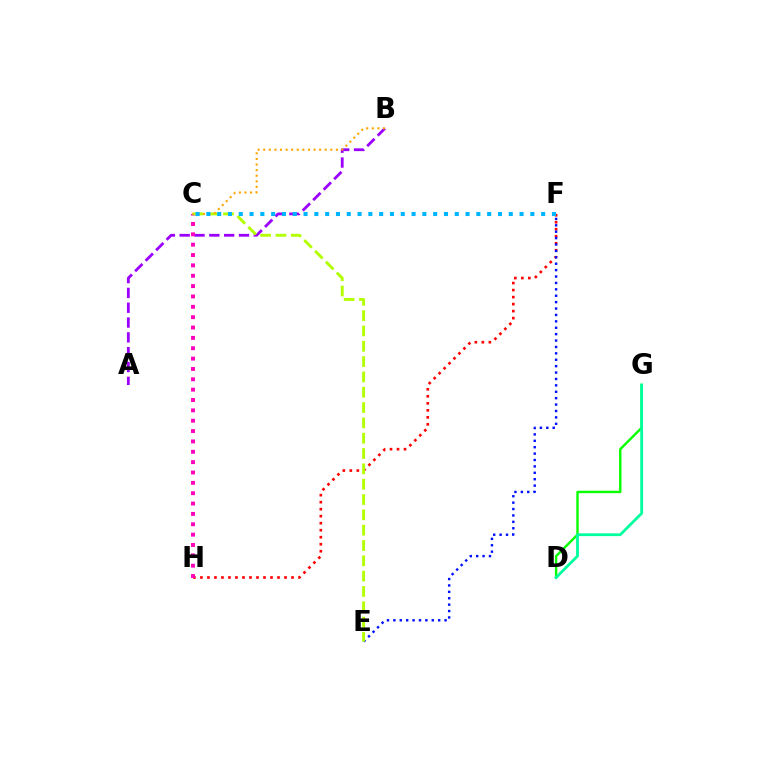{('F', 'H'): [{'color': '#ff0000', 'line_style': 'dotted', 'thickness': 1.9}], ('D', 'G'): [{'color': '#08ff00', 'line_style': 'solid', 'thickness': 1.74}, {'color': '#00ff9d', 'line_style': 'solid', 'thickness': 2.01}], ('A', 'B'): [{'color': '#9b00ff', 'line_style': 'dashed', 'thickness': 2.01}], ('C', 'H'): [{'color': '#ff00bd', 'line_style': 'dotted', 'thickness': 2.81}], ('E', 'F'): [{'color': '#0010ff', 'line_style': 'dotted', 'thickness': 1.74}], ('C', 'E'): [{'color': '#b3ff00', 'line_style': 'dashed', 'thickness': 2.08}], ('B', 'C'): [{'color': '#ffa500', 'line_style': 'dotted', 'thickness': 1.52}], ('C', 'F'): [{'color': '#00b5ff', 'line_style': 'dotted', 'thickness': 2.93}]}